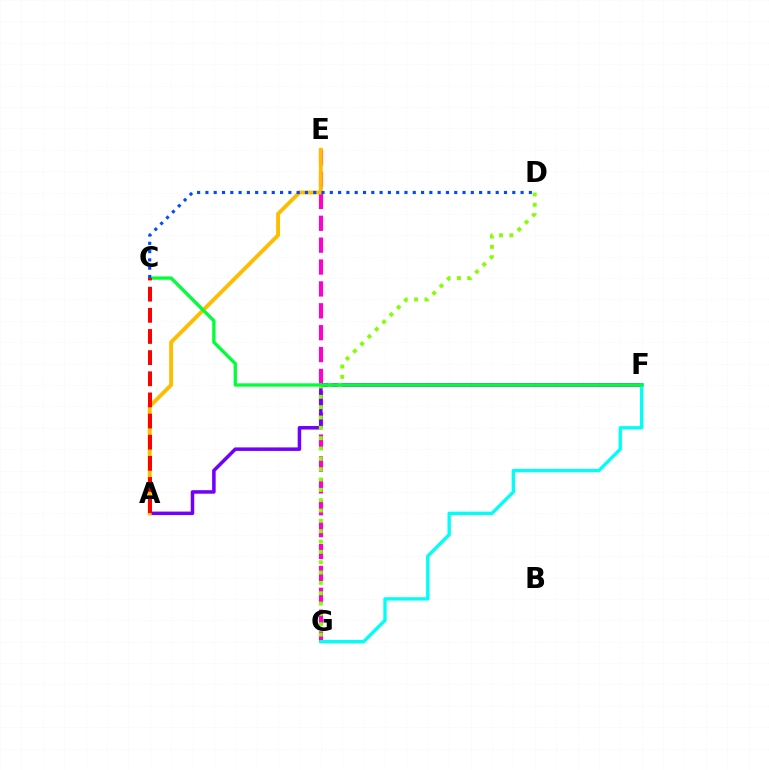{('E', 'G'): [{'color': '#ff00cf', 'line_style': 'dashed', 'thickness': 2.97}], ('A', 'F'): [{'color': '#7200ff', 'line_style': 'solid', 'thickness': 2.53}], ('A', 'E'): [{'color': '#ffbd00', 'line_style': 'solid', 'thickness': 2.8}], ('F', 'G'): [{'color': '#00fff6', 'line_style': 'solid', 'thickness': 2.4}], ('D', 'G'): [{'color': '#84ff00', 'line_style': 'dotted', 'thickness': 2.81}], ('C', 'F'): [{'color': '#00ff39', 'line_style': 'solid', 'thickness': 2.4}], ('A', 'C'): [{'color': '#ff0000', 'line_style': 'dashed', 'thickness': 2.87}], ('C', 'D'): [{'color': '#004bff', 'line_style': 'dotted', 'thickness': 2.25}]}